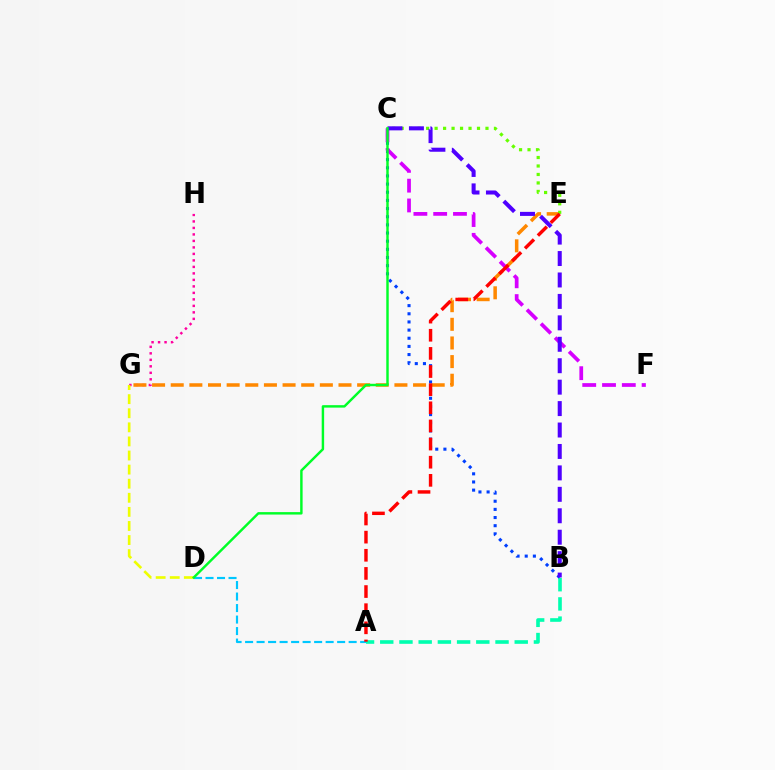{('G', 'H'): [{'color': '#ff00a0', 'line_style': 'dotted', 'thickness': 1.76}], ('E', 'G'): [{'color': '#ff8800', 'line_style': 'dashed', 'thickness': 2.53}], ('A', 'B'): [{'color': '#00ffaf', 'line_style': 'dashed', 'thickness': 2.61}], ('A', 'D'): [{'color': '#00c7ff', 'line_style': 'dashed', 'thickness': 1.56}], ('B', 'C'): [{'color': '#003fff', 'line_style': 'dotted', 'thickness': 2.22}, {'color': '#4f00ff', 'line_style': 'dashed', 'thickness': 2.91}], ('C', 'E'): [{'color': '#66ff00', 'line_style': 'dotted', 'thickness': 2.3}], ('D', 'G'): [{'color': '#eeff00', 'line_style': 'dashed', 'thickness': 1.91}], ('C', 'F'): [{'color': '#d600ff', 'line_style': 'dashed', 'thickness': 2.69}], ('A', 'E'): [{'color': '#ff0000', 'line_style': 'dashed', 'thickness': 2.46}], ('C', 'D'): [{'color': '#00ff27', 'line_style': 'solid', 'thickness': 1.76}]}